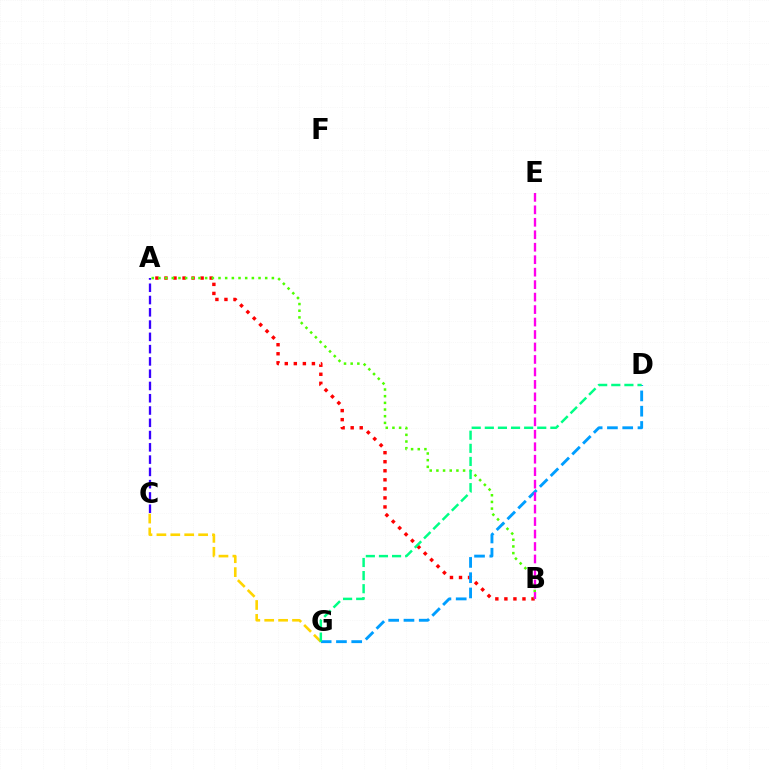{('A', 'C'): [{'color': '#3700ff', 'line_style': 'dashed', 'thickness': 1.67}], ('A', 'B'): [{'color': '#ff0000', 'line_style': 'dotted', 'thickness': 2.46}, {'color': '#4fff00', 'line_style': 'dotted', 'thickness': 1.81}], ('C', 'G'): [{'color': '#ffd500', 'line_style': 'dashed', 'thickness': 1.89}], ('D', 'G'): [{'color': '#009eff', 'line_style': 'dashed', 'thickness': 2.08}, {'color': '#00ff86', 'line_style': 'dashed', 'thickness': 1.78}], ('B', 'E'): [{'color': '#ff00ed', 'line_style': 'dashed', 'thickness': 1.69}]}